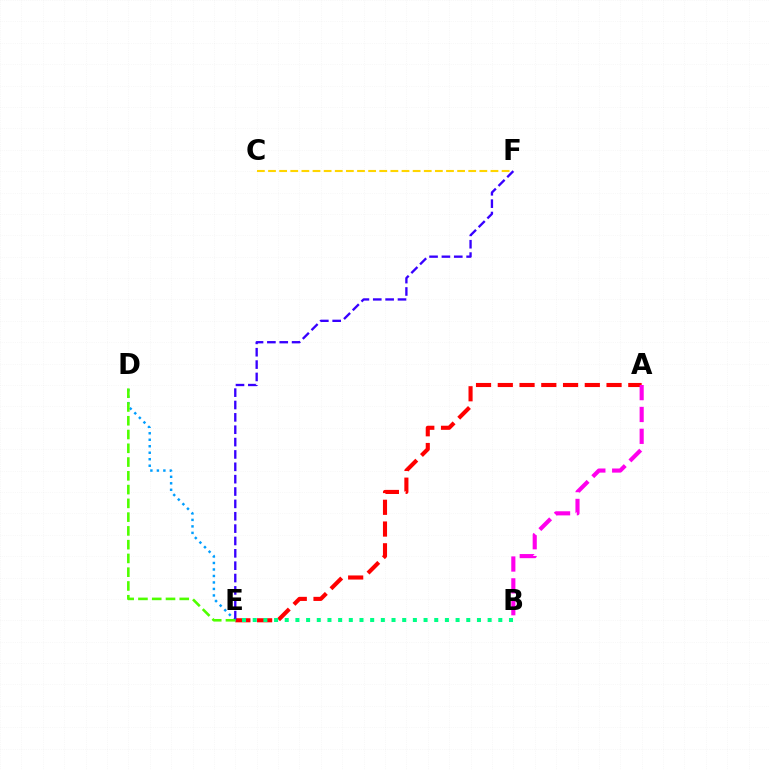{('A', 'E'): [{'color': '#ff0000', 'line_style': 'dashed', 'thickness': 2.96}], ('A', 'B'): [{'color': '#ff00ed', 'line_style': 'dashed', 'thickness': 2.97}], ('C', 'F'): [{'color': '#ffd500', 'line_style': 'dashed', 'thickness': 1.51}], ('D', 'E'): [{'color': '#009eff', 'line_style': 'dotted', 'thickness': 1.76}, {'color': '#4fff00', 'line_style': 'dashed', 'thickness': 1.87}], ('E', 'F'): [{'color': '#3700ff', 'line_style': 'dashed', 'thickness': 1.68}], ('B', 'E'): [{'color': '#00ff86', 'line_style': 'dotted', 'thickness': 2.9}]}